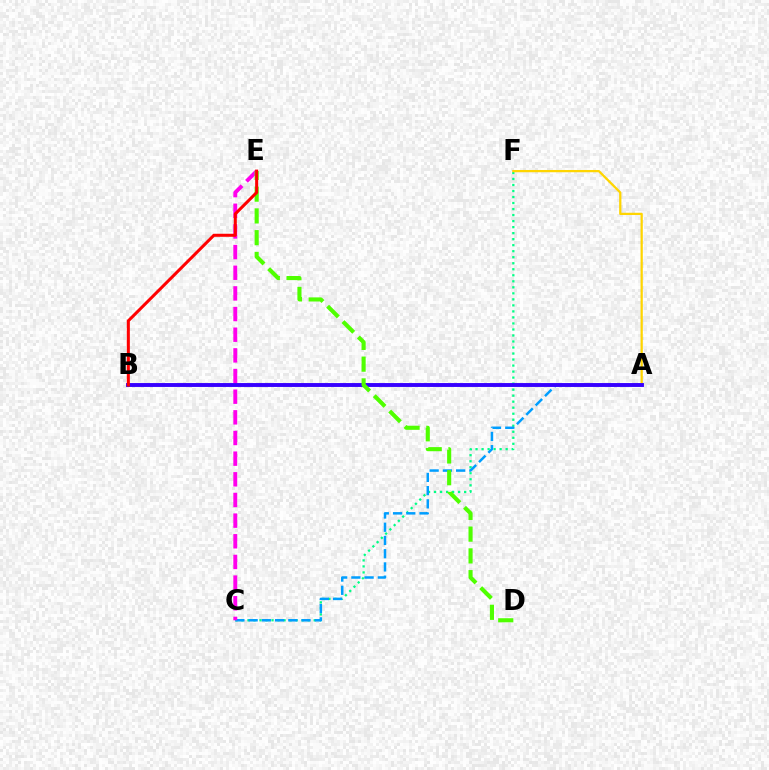{('C', 'F'): [{'color': '#00ff86', 'line_style': 'dotted', 'thickness': 1.64}], ('A', 'F'): [{'color': '#ffd500', 'line_style': 'solid', 'thickness': 1.62}], ('A', 'C'): [{'color': '#009eff', 'line_style': 'dashed', 'thickness': 1.8}], ('C', 'E'): [{'color': '#ff00ed', 'line_style': 'dashed', 'thickness': 2.81}], ('A', 'B'): [{'color': '#3700ff', 'line_style': 'solid', 'thickness': 2.8}], ('D', 'E'): [{'color': '#4fff00', 'line_style': 'dashed', 'thickness': 2.96}], ('B', 'E'): [{'color': '#ff0000', 'line_style': 'solid', 'thickness': 2.19}]}